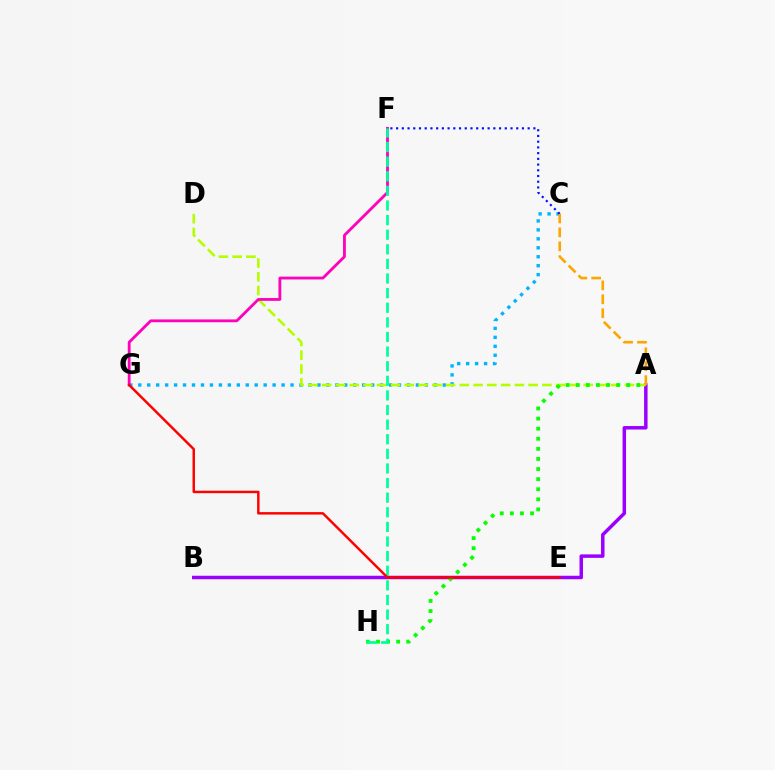{('C', 'G'): [{'color': '#00b5ff', 'line_style': 'dotted', 'thickness': 2.43}], ('C', 'F'): [{'color': '#0010ff', 'line_style': 'dotted', 'thickness': 1.55}], ('A', 'B'): [{'color': '#9b00ff', 'line_style': 'solid', 'thickness': 2.51}], ('A', 'D'): [{'color': '#b3ff00', 'line_style': 'dashed', 'thickness': 1.87}], ('A', 'H'): [{'color': '#08ff00', 'line_style': 'dotted', 'thickness': 2.74}], ('A', 'C'): [{'color': '#ffa500', 'line_style': 'dashed', 'thickness': 1.89}], ('F', 'G'): [{'color': '#ff00bd', 'line_style': 'solid', 'thickness': 2.03}], ('F', 'H'): [{'color': '#00ff9d', 'line_style': 'dashed', 'thickness': 1.98}], ('E', 'G'): [{'color': '#ff0000', 'line_style': 'solid', 'thickness': 1.77}]}